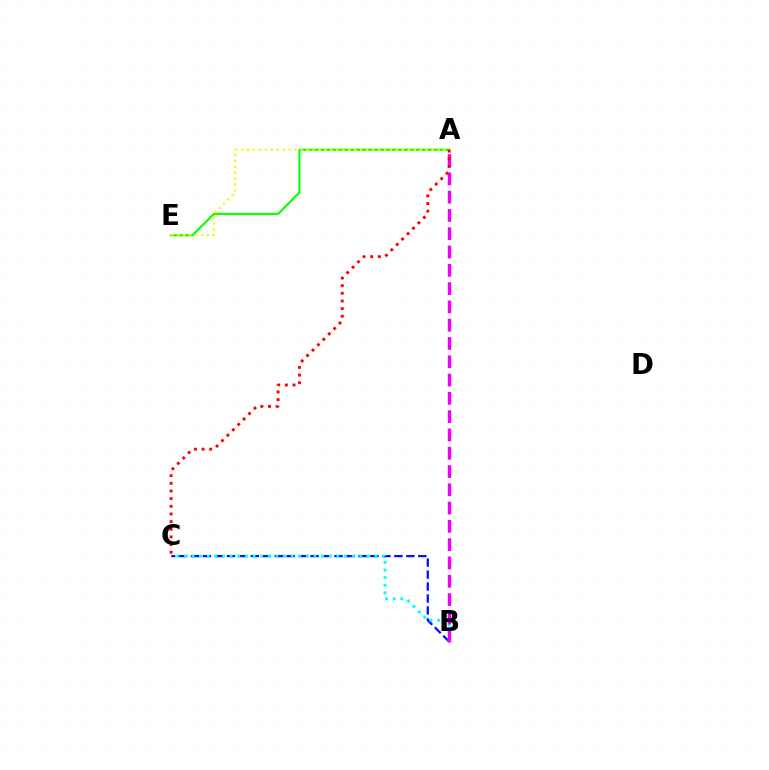{('A', 'E'): [{'color': '#08ff00', 'line_style': 'solid', 'thickness': 1.53}, {'color': '#fcf500', 'line_style': 'dotted', 'thickness': 1.62}], ('B', 'C'): [{'color': '#0010ff', 'line_style': 'dashed', 'thickness': 1.63}, {'color': '#00fff6', 'line_style': 'dotted', 'thickness': 2.07}], ('A', 'B'): [{'color': '#ee00ff', 'line_style': 'dashed', 'thickness': 2.48}], ('A', 'C'): [{'color': '#ff0000', 'line_style': 'dotted', 'thickness': 2.08}]}